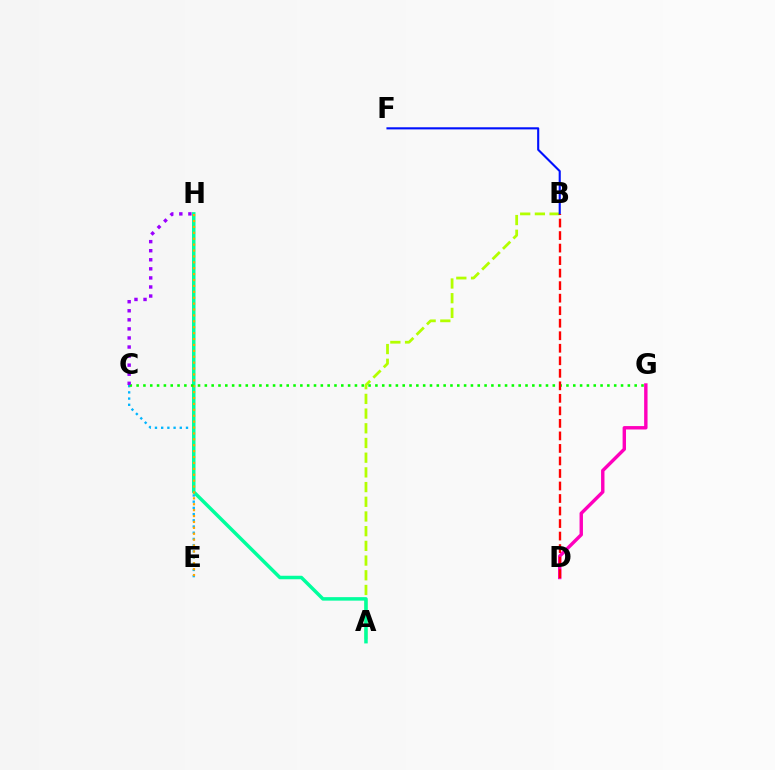{('A', 'B'): [{'color': '#b3ff00', 'line_style': 'dashed', 'thickness': 2.0}], ('C', 'E'): [{'color': '#00b5ff', 'line_style': 'dotted', 'thickness': 1.69}], ('D', 'G'): [{'color': '#ff00bd', 'line_style': 'solid', 'thickness': 2.45}], ('A', 'H'): [{'color': '#00ff9d', 'line_style': 'solid', 'thickness': 2.51}], ('E', 'H'): [{'color': '#ffa500', 'line_style': 'dotted', 'thickness': 1.6}], ('C', 'G'): [{'color': '#08ff00', 'line_style': 'dotted', 'thickness': 1.85}], ('C', 'H'): [{'color': '#9b00ff', 'line_style': 'dotted', 'thickness': 2.46}], ('B', 'F'): [{'color': '#0010ff', 'line_style': 'solid', 'thickness': 1.52}], ('B', 'D'): [{'color': '#ff0000', 'line_style': 'dashed', 'thickness': 1.7}]}